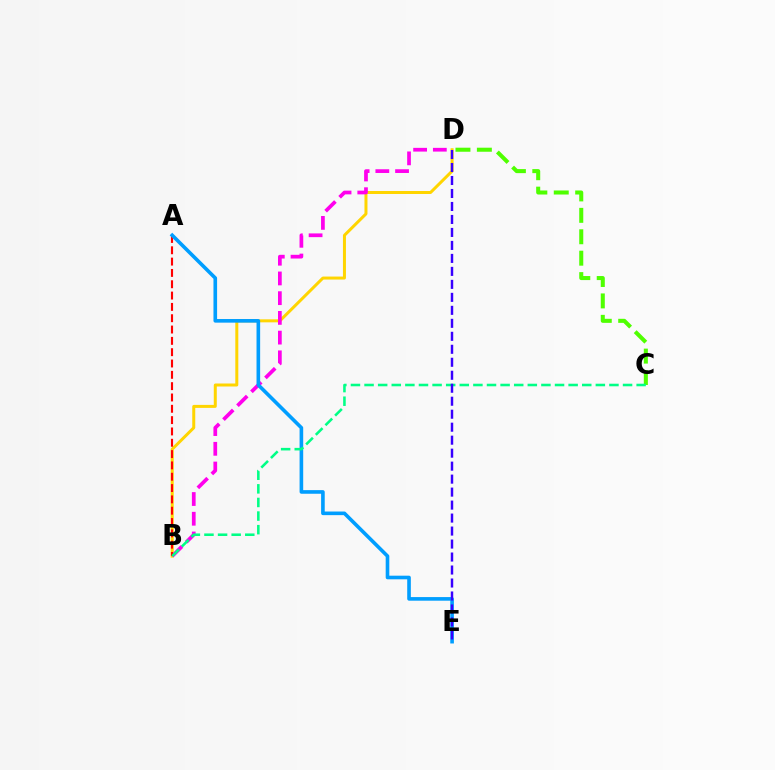{('B', 'D'): [{'color': '#ffd500', 'line_style': 'solid', 'thickness': 2.16}, {'color': '#ff00ed', 'line_style': 'dashed', 'thickness': 2.68}], ('A', 'B'): [{'color': '#ff0000', 'line_style': 'dashed', 'thickness': 1.54}], ('A', 'E'): [{'color': '#009eff', 'line_style': 'solid', 'thickness': 2.61}], ('C', 'D'): [{'color': '#4fff00', 'line_style': 'dashed', 'thickness': 2.91}], ('B', 'C'): [{'color': '#00ff86', 'line_style': 'dashed', 'thickness': 1.85}], ('D', 'E'): [{'color': '#3700ff', 'line_style': 'dashed', 'thickness': 1.76}]}